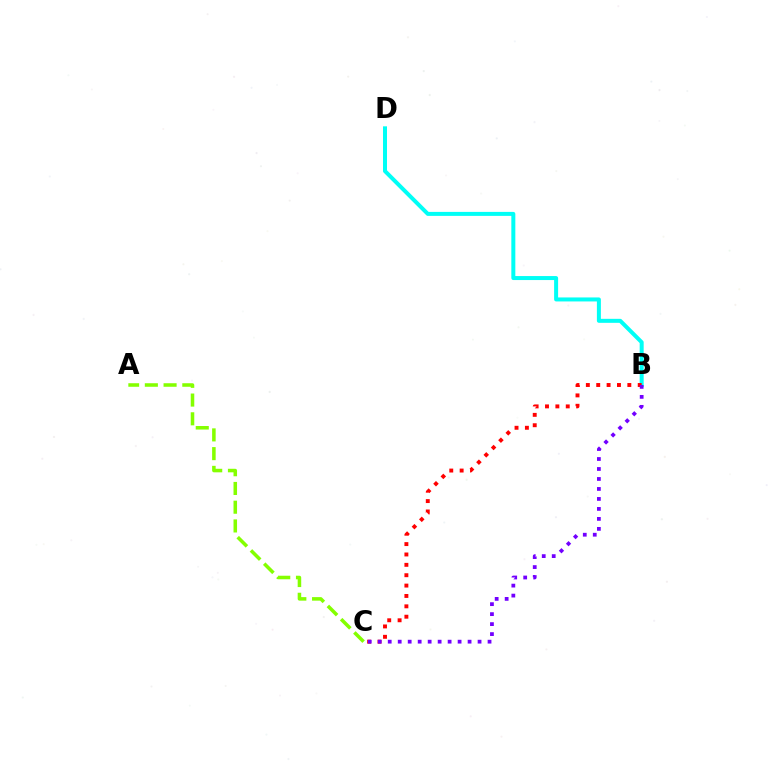{('B', 'D'): [{'color': '#00fff6', 'line_style': 'solid', 'thickness': 2.88}], ('A', 'C'): [{'color': '#84ff00', 'line_style': 'dashed', 'thickness': 2.55}], ('B', 'C'): [{'color': '#ff0000', 'line_style': 'dotted', 'thickness': 2.82}, {'color': '#7200ff', 'line_style': 'dotted', 'thickness': 2.71}]}